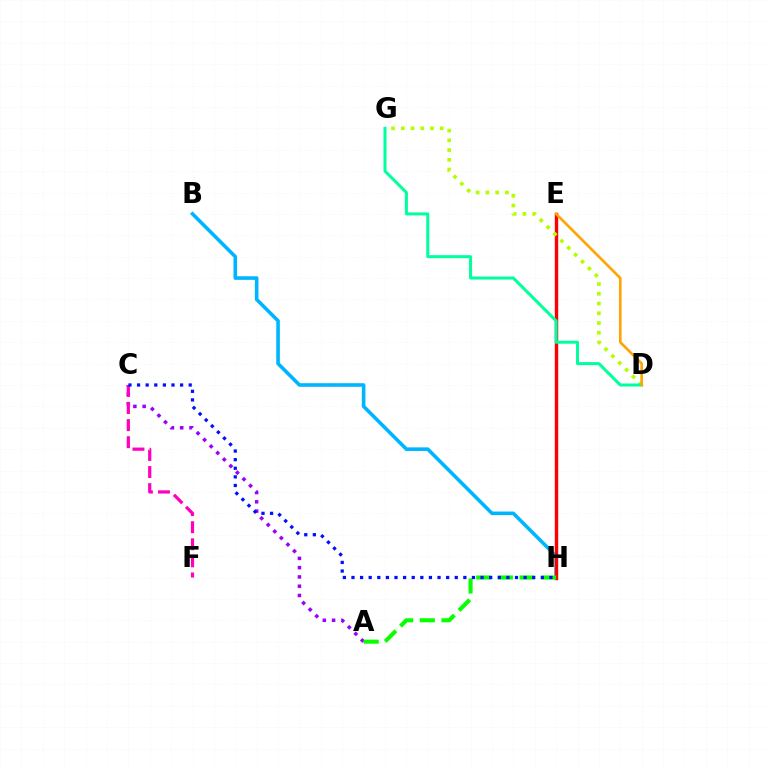{('B', 'H'): [{'color': '#00b5ff', 'line_style': 'solid', 'thickness': 2.59}], ('A', 'C'): [{'color': '#9b00ff', 'line_style': 'dotted', 'thickness': 2.52}], ('E', 'H'): [{'color': '#ff0000', 'line_style': 'solid', 'thickness': 2.45}], ('C', 'F'): [{'color': '#ff00bd', 'line_style': 'dashed', 'thickness': 2.32}], ('D', 'G'): [{'color': '#b3ff00', 'line_style': 'dotted', 'thickness': 2.64}, {'color': '#00ff9d', 'line_style': 'solid', 'thickness': 2.17}], ('A', 'H'): [{'color': '#08ff00', 'line_style': 'dashed', 'thickness': 2.94}], ('C', 'H'): [{'color': '#0010ff', 'line_style': 'dotted', 'thickness': 2.34}], ('D', 'E'): [{'color': '#ffa500', 'line_style': 'solid', 'thickness': 1.9}]}